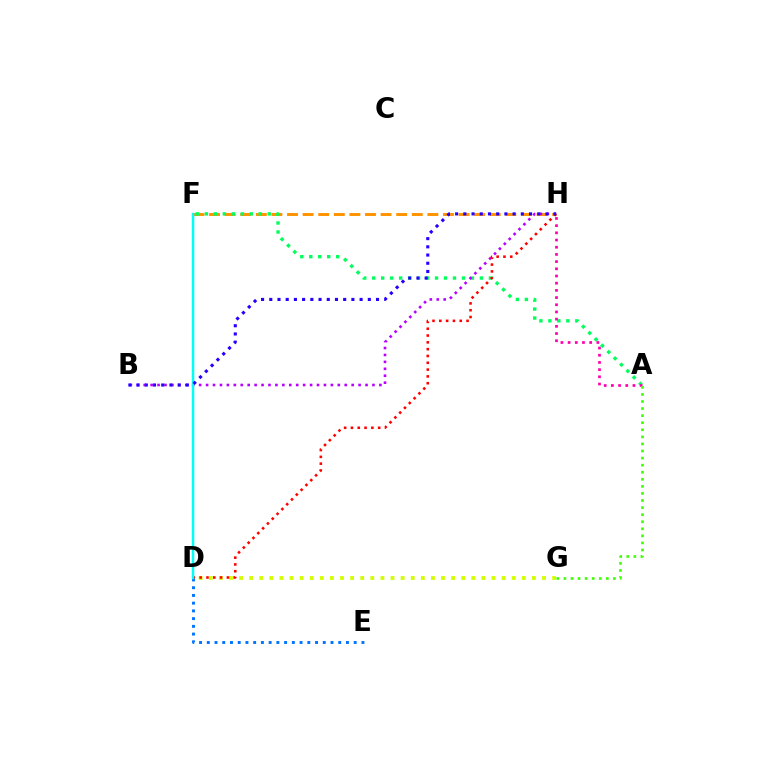{('F', 'H'): [{'color': '#ff9400', 'line_style': 'dashed', 'thickness': 2.12}], ('D', 'G'): [{'color': '#d1ff00', 'line_style': 'dotted', 'thickness': 2.74}], ('A', 'F'): [{'color': '#00ff5c', 'line_style': 'dotted', 'thickness': 2.44}], ('B', 'H'): [{'color': '#b900ff', 'line_style': 'dotted', 'thickness': 1.88}, {'color': '#2500ff', 'line_style': 'dotted', 'thickness': 2.23}], ('D', 'E'): [{'color': '#0074ff', 'line_style': 'dotted', 'thickness': 2.1}], ('D', 'H'): [{'color': '#ff0000', 'line_style': 'dotted', 'thickness': 1.85}], ('A', 'H'): [{'color': '#ff00ac', 'line_style': 'dotted', 'thickness': 1.95}], ('D', 'F'): [{'color': '#00fff6', 'line_style': 'solid', 'thickness': 1.8}], ('A', 'G'): [{'color': '#3dff00', 'line_style': 'dotted', 'thickness': 1.92}]}